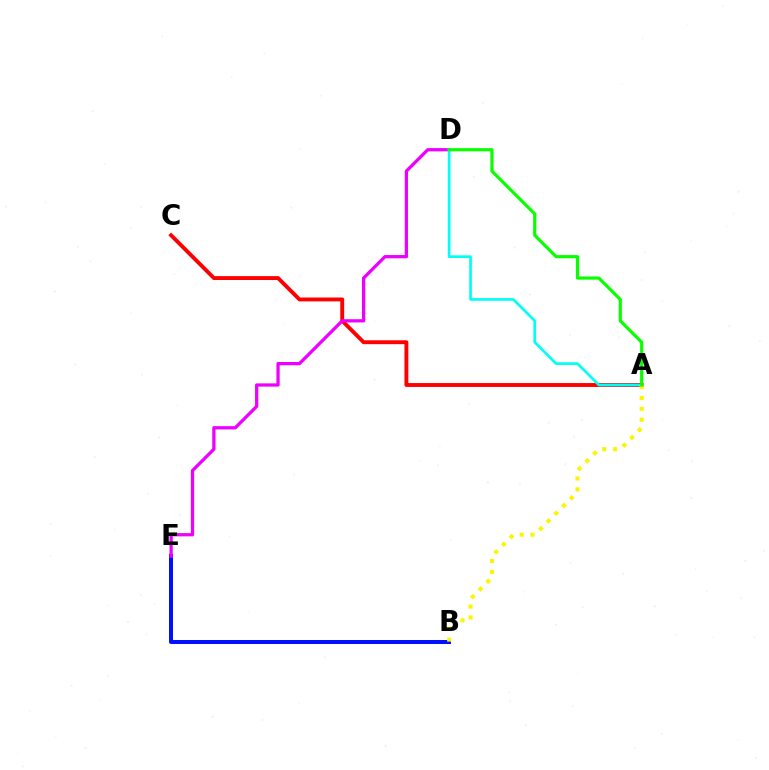{('B', 'E'): [{'color': '#0010ff', 'line_style': 'solid', 'thickness': 2.87}], ('A', 'C'): [{'color': '#ff0000', 'line_style': 'solid', 'thickness': 2.8}], ('D', 'E'): [{'color': '#ee00ff', 'line_style': 'solid', 'thickness': 2.35}], ('A', 'D'): [{'color': '#00fff6', 'line_style': 'solid', 'thickness': 1.94}, {'color': '#08ff00', 'line_style': 'solid', 'thickness': 2.29}], ('A', 'B'): [{'color': '#fcf500', 'line_style': 'dotted', 'thickness': 2.96}]}